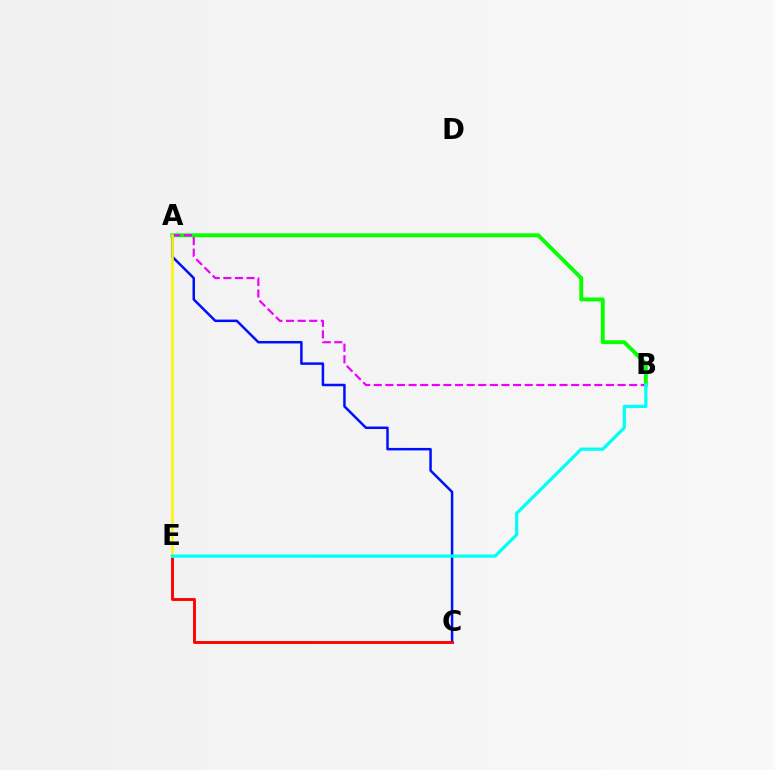{('A', 'C'): [{'color': '#0010ff', 'line_style': 'solid', 'thickness': 1.8}], ('C', 'E'): [{'color': '#ff0000', 'line_style': 'solid', 'thickness': 2.08}], ('A', 'B'): [{'color': '#08ff00', 'line_style': 'solid', 'thickness': 2.79}, {'color': '#ee00ff', 'line_style': 'dashed', 'thickness': 1.58}], ('A', 'E'): [{'color': '#fcf500', 'line_style': 'solid', 'thickness': 1.81}], ('B', 'E'): [{'color': '#00fff6', 'line_style': 'solid', 'thickness': 2.31}]}